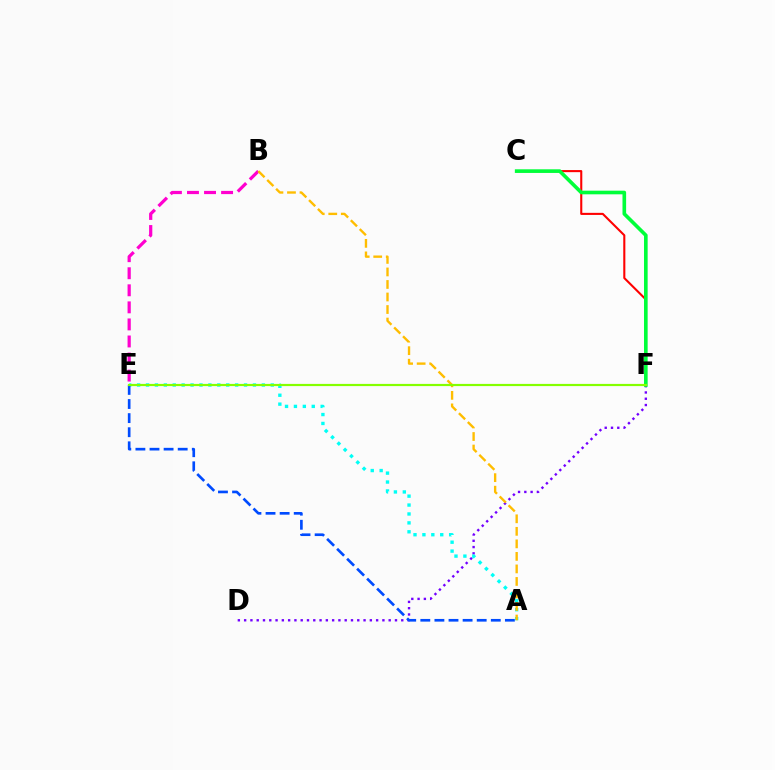{('B', 'E'): [{'color': '#ff00cf', 'line_style': 'dashed', 'thickness': 2.32}], ('C', 'F'): [{'color': '#ff0000', 'line_style': 'solid', 'thickness': 1.5}, {'color': '#00ff39', 'line_style': 'solid', 'thickness': 2.62}], ('D', 'F'): [{'color': '#7200ff', 'line_style': 'dotted', 'thickness': 1.71}], ('A', 'E'): [{'color': '#00fff6', 'line_style': 'dotted', 'thickness': 2.42}, {'color': '#004bff', 'line_style': 'dashed', 'thickness': 1.91}], ('A', 'B'): [{'color': '#ffbd00', 'line_style': 'dashed', 'thickness': 1.7}], ('E', 'F'): [{'color': '#84ff00', 'line_style': 'solid', 'thickness': 1.58}]}